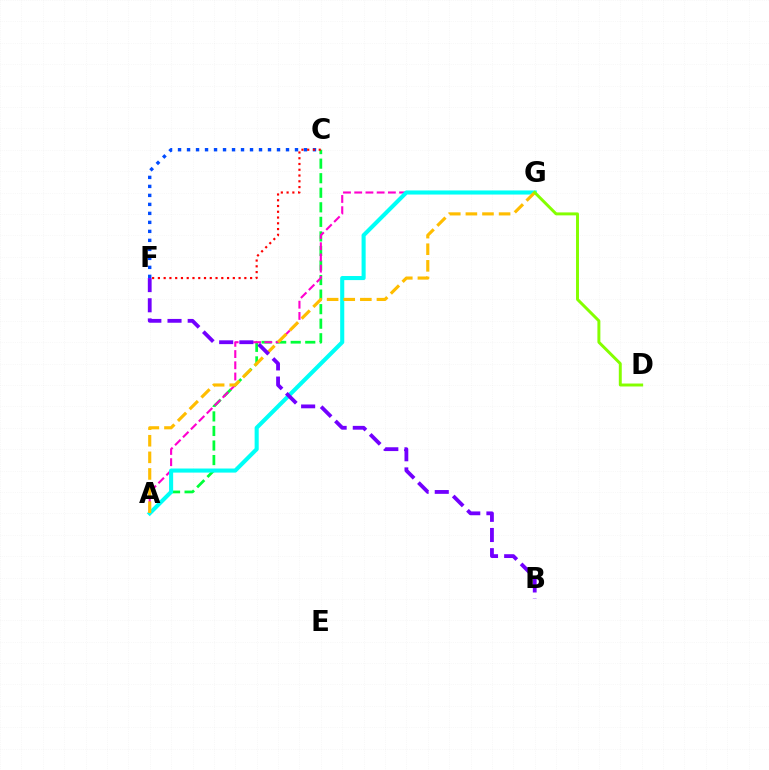{('A', 'C'): [{'color': '#00ff39', 'line_style': 'dashed', 'thickness': 1.98}], ('A', 'G'): [{'color': '#ff00cf', 'line_style': 'dashed', 'thickness': 1.52}, {'color': '#00fff6', 'line_style': 'solid', 'thickness': 2.94}, {'color': '#ffbd00', 'line_style': 'dashed', 'thickness': 2.26}], ('C', 'F'): [{'color': '#004bff', 'line_style': 'dotted', 'thickness': 2.44}, {'color': '#ff0000', 'line_style': 'dotted', 'thickness': 1.57}], ('B', 'F'): [{'color': '#7200ff', 'line_style': 'dashed', 'thickness': 2.74}], ('D', 'G'): [{'color': '#84ff00', 'line_style': 'solid', 'thickness': 2.13}]}